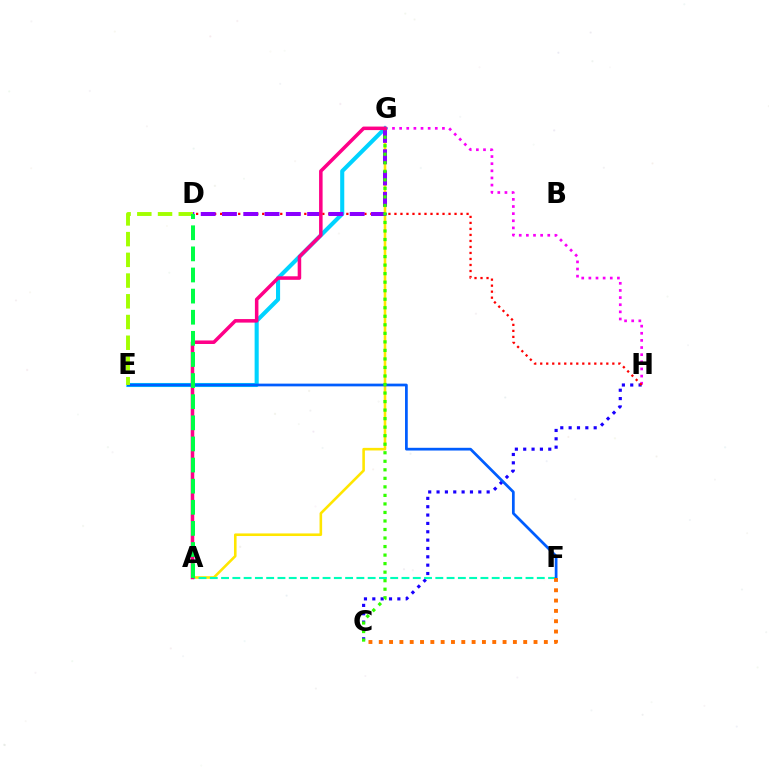{('C', 'H'): [{'color': '#1900ff', 'line_style': 'dotted', 'thickness': 2.27}], ('G', 'H'): [{'color': '#fa00f9', 'line_style': 'dotted', 'thickness': 1.94}], ('A', 'G'): [{'color': '#ffe600', 'line_style': 'solid', 'thickness': 1.87}, {'color': '#ff0088', 'line_style': 'solid', 'thickness': 2.54}], ('A', 'F'): [{'color': '#00ffbb', 'line_style': 'dashed', 'thickness': 1.53}], ('E', 'G'): [{'color': '#00d3ff', 'line_style': 'solid', 'thickness': 2.94}], ('D', 'H'): [{'color': '#ff0000', 'line_style': 'dotted', 'thickness': 1.63}], ('D', 'G'): [{'color': '#8a00ff', 'line_style': 'dashed', 'thickness': 2.89}], ('E', 'F'): [{'color': '#005dff', 'line_style': 'solid', 'thickness': 1.97}], ('C', 'G'): [{'color': '#31ff00', 'line_style': 'dotted', 'thickness': 2.32}], ('D', 'E'): [{'color': '#a2ff00', 'line_style': 'dashed', 'thickness': 2.82}], ('C', 'F'): [{'color': '#ff7000', 'line_style': 'dotted', 'thickness': 2.8}], ('A', 'D'): [{'color': '#00ff45', 'line_style': 'dashed', 'thickness': 2.87}]}